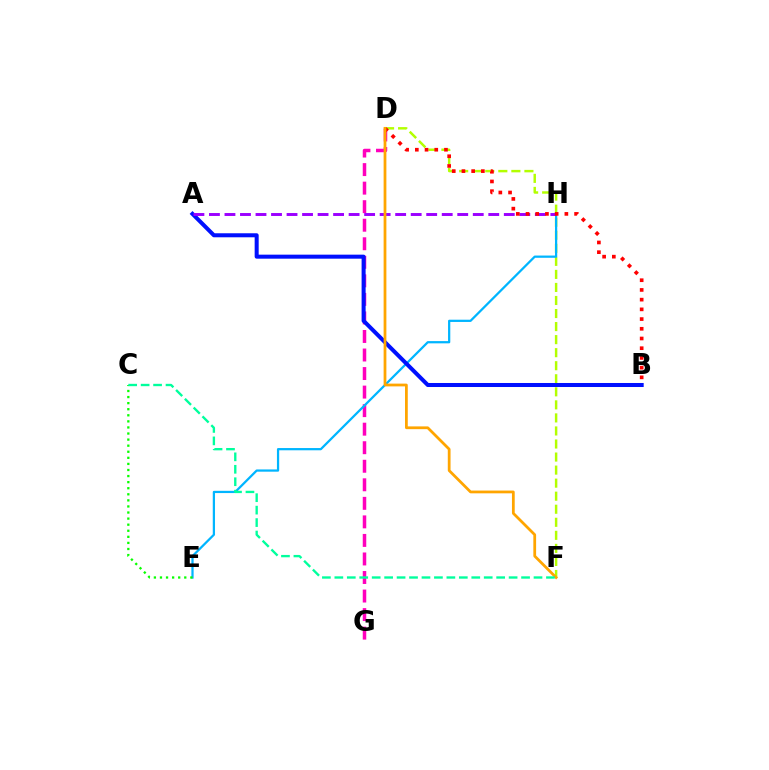{('D', 'F'): [{'color': '#b3ff00', 'line_style': 'dashed', 'thickness': 1.77}, {'color': '#ffa500', 'line_style': 'solid', 'thickness': 1.99}], ('D', 'G'): [{'color': '#ff00bd', 'line_style': 'dashed', 'thickness': 2.52}], ('E', 'H'): [{'color': '#00b5ff', 'line_style': 'solid', 'thickness': 1.62}], ('A', 'B'): [{'color': '#0010ff', 'line_style': 'solid', 'thickness': 2.9}], ('C', 'E'): [{'color': '#08ff00', 'line_style': 'dotted', 'thickness': 1.65}], ('A', 'H'): [{'color': '#9b00ff', 'line_style': 'dashed', 'thickness': 2.11}], ('B', 'D'): [{'color': '#ff0000', 'line_style': 'dotted', 'thickness': 2.64}], ('C', 'F'): [{'color': '#00ff9d', 'line_style': 'dashed', 'thickness': 1.69}]}